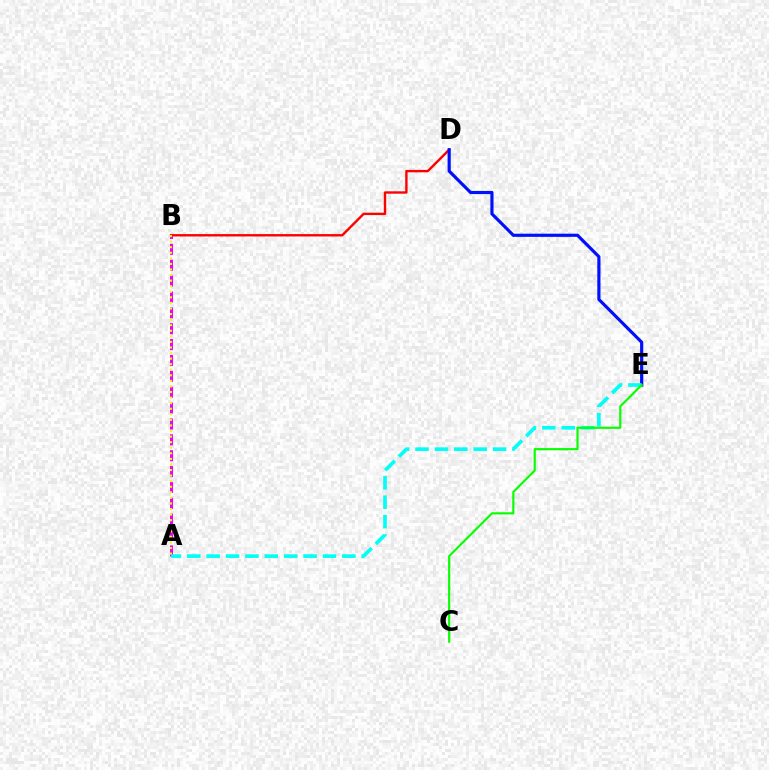{('A', 'B'): [{'color': '#ee00ff', 'line_style': 'dashed', 'thickness': 2.16}, {'color': '#fcf500', 'line_style': 'dotted', 'thickness': 1.51}], ('B', 'D'): [{'color': '#ff0000', 'line_style': 'solid', 'thickness': 1.72}], ('D', 'E'): [{'color': '#0010ff', 'line_style': 'solid', 'thickness': 2.28}], ('A', 'E'): [{'color': '#00fff6', 'line_style': 'dashed', 'thickness': 2.63}], ('C', 'E'): [{'color': '#08ff00', 'line_style': 'solid', 'thickness': 1.55}]}